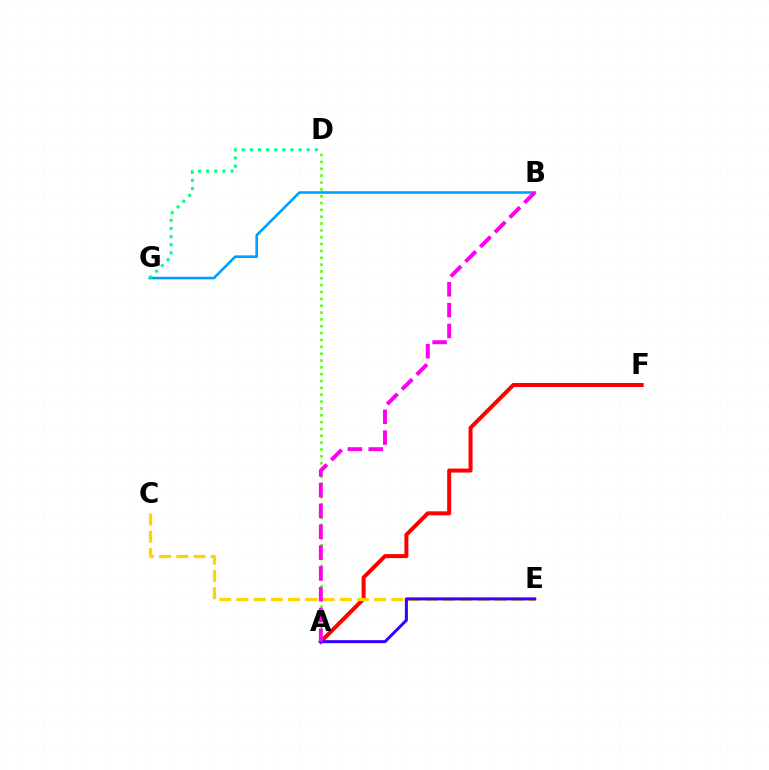{('B', 'G'): [{'color': '#009eff', 'line_style': 'solid', 'thickness': 1.85}], ('A', 'D'): [{'color': '#4fff00', 'line_style': 'dotted', 'thickness': 1.86}], ('A', 'F'): [{'color': '#ff0000', 'line_style': 'solid', 'thickness': 2.88}], ('C', 'E'): [{'color': '#ffd500', 'line_style': 'dashed', 'thickness': 2.34}], ('A', 'E'): [{'color': '#3700ff', 'line_style': 'solid', 'thickness': 2.17}], ('A', 'B'): [{'color': '#ff00ed', 'line_style': 'dashed', 'thickness': 2.83}], ('D', 'G'): [{'color': '#00ff86', 'line_style': 'dotted', 'thickness': 2.21}]}